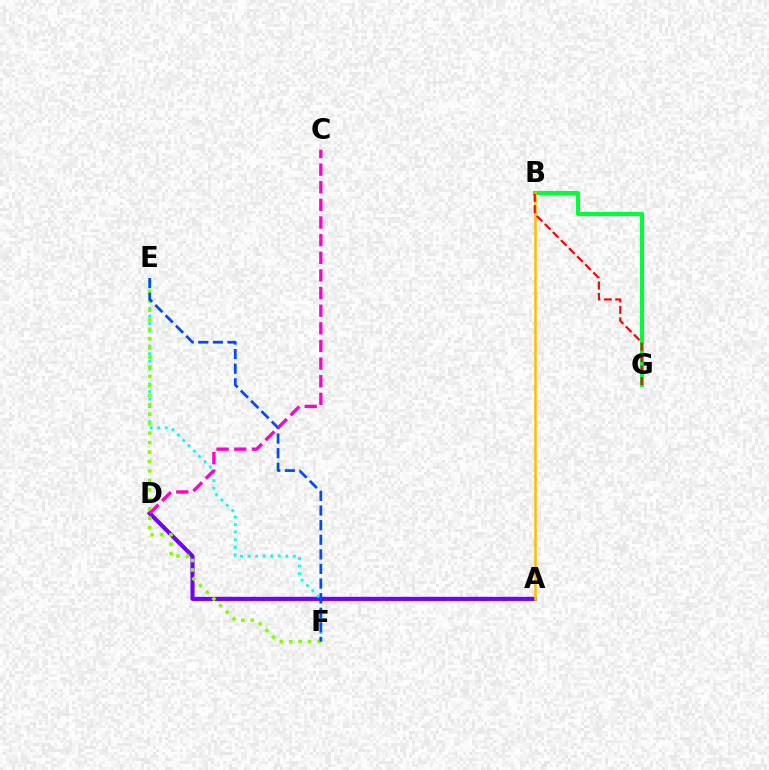{('A', 'D'): [{'color': '#7200ff', 'line_style': 'solid', 'thickness': 2.97}], ('B', 'G'): [{'color': '#00ff39', 'line_style': 'solid', 'thickness': 2.92}, {'color': '#ff0000', 'line_style': 'dashed', 'thickness': 1.55}], ('A', 'B'): [{'color': '#ffbd00', 'line_style': 'solid', 'thickness': 1.83}], ('E', 'F'): [{'color': '#00fff6', 'line_style': 'dotted', 'thickness': 2.05}, {'color': '#84ff00', 'line_style': 'dotted', 'thickness': 2.57}, {'color': '#004bff', 'line_style': 'dashed', 'thickness': 1.98}], ('C', 'D'): [{'color': '#ff00cf', 'line_style': 'dashed', 'thickness': 2.4}]}